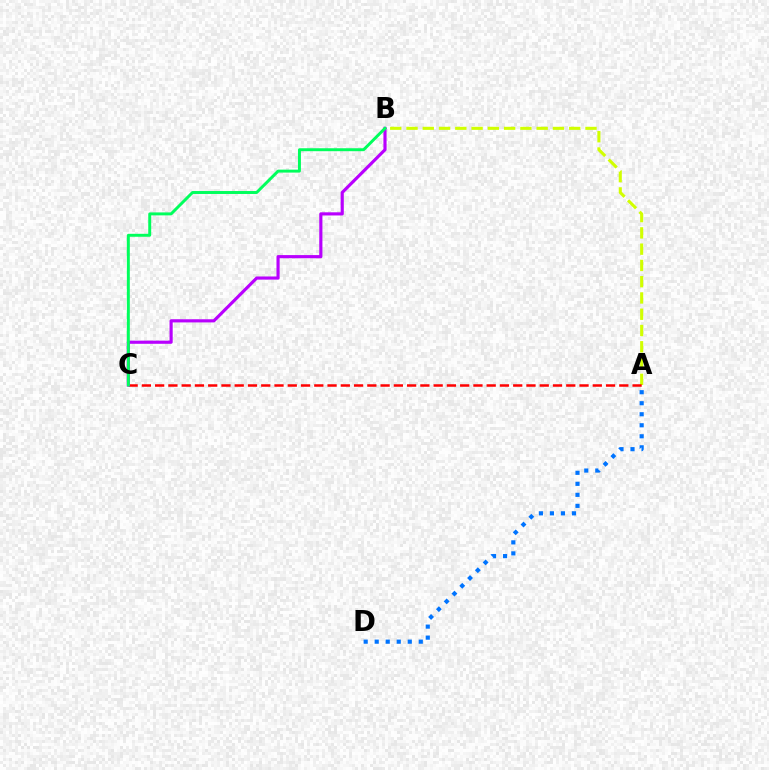{('A', 'B'): [{'color': '#d1ff00', 'line_style': 'dashed', 'thickness': 2.21}], ('A', 'C'): [{'color': '#ff0000', 'line_style': 'dashed', 'thickness': 1.8}], ('A', 'D'): [{'color': '#0074ff', 'line_style': 'dotted', 'thickness': 2.99}], ('B', 'C'): [{'color': '#b900ff', 'line_style': 'solid', 'thickness': 2.27}, {'color': '#00ff5c', 'line_style': 'solid', 'thickness': 2.12}]}